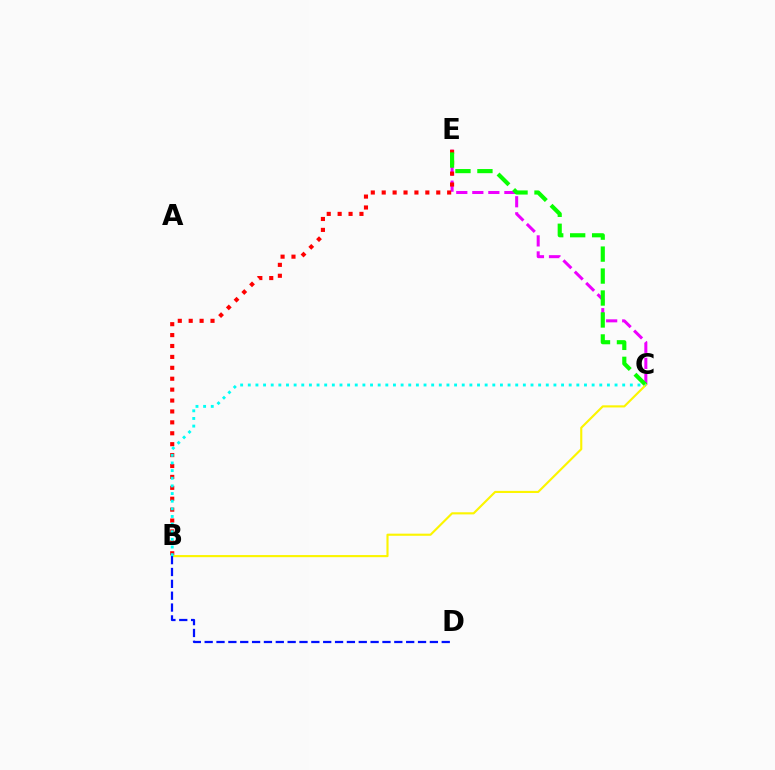{('C', 'E'): [{'color': '#ee00ff', 'line_style': 'dashed', 'thickness': 2.18}, {'color': '#08ff00', 'line_style': 'dashed', 'thickness': 2.98}], ('B', 'E'): [{'color': '#ff0000', 'line_style': 'dotted', 'thickness': 2.96}], ('B', 'C'): [{'color': '#fcf500', 'line_style': 'solid', 'thickness': 1.54}, {'color': '#00fff6', 'line_style': 'dotted', 'thickness': 2.08}], ('B', 'D'): [{'color': '#0010ff', 'line_style': 'dashed', 'thickness': 1.61}]}